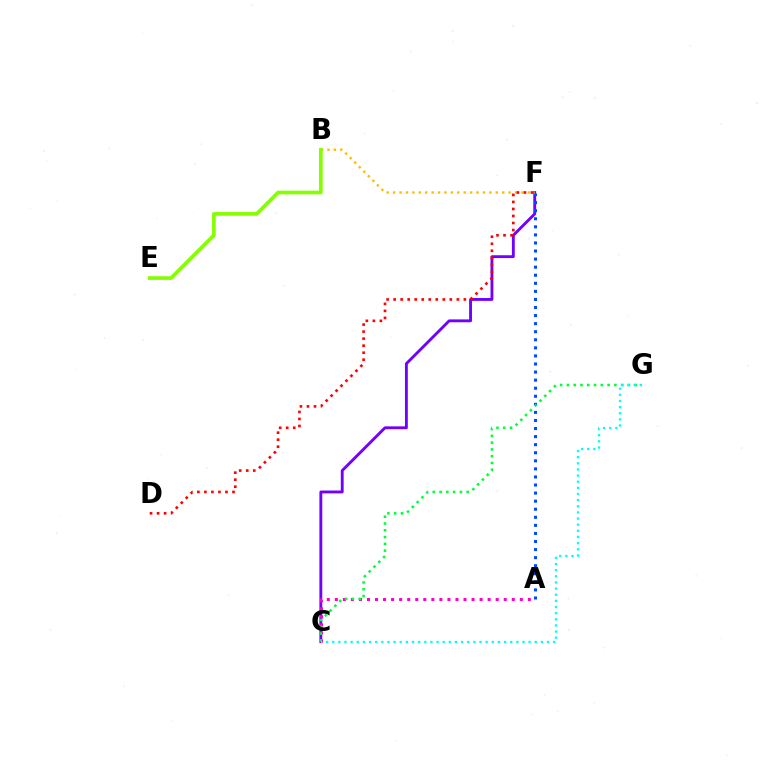{('C', 'F'): [{'color': '#7200ff', 'line_style': 'solid', 'thickness': 2.06}], ('A', 'F'): [{'color': '#004bff', 'line_style': 'dotted', 'thickness': 2.19}], ('A', 'C'): [{'color': '#ff00cf', 'line_style': 'dotted', 'thickness': 2.19}], ('B', 'F'): [{'color': '#ffbd00', 'line_style': 'dotted', 'thickness': 1.74}], ('B', 'E'): [{'color': '#84ff00', 'line_style': 'solid', 'thickness': 2.65}], ('C', 'G'): [{'color': '#00ff39', 'line_style': 'dotted', 'thickness': 1.84}, {'color': '#00fff6', 'line_style': 'dotted', 'thickness': 1.67}], ('D', 'F'): [{'color': '#ff0000', 'line_style': 'dotted', 'thickness': 1.91}]}